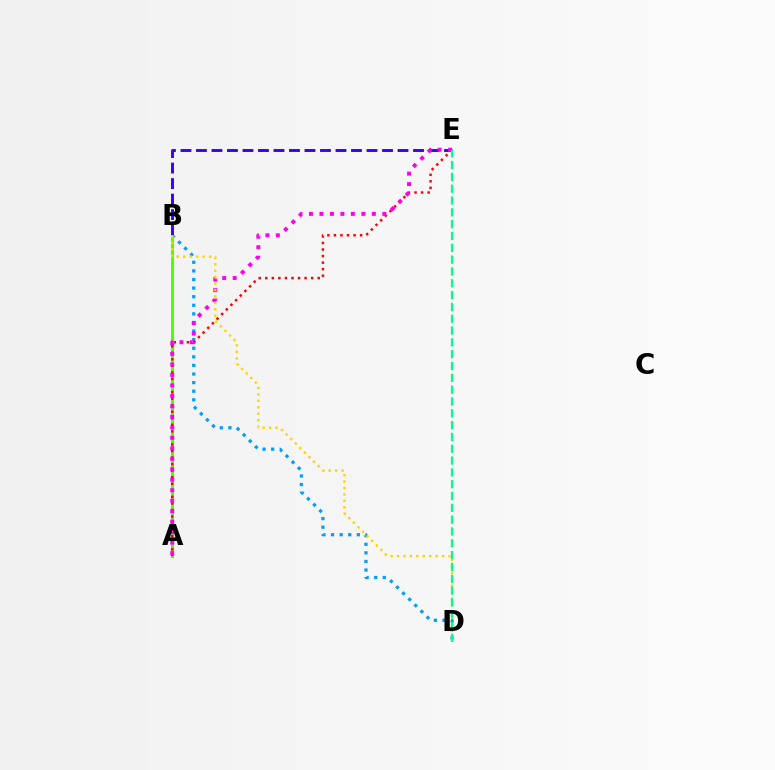{('B', 'D'): [{'color': '#009eff', 'line_style': 'dotted', 'thickness': 2.33}, {'color': '#ffd500', 'line_style': 'dotted', 'thickness': 1.75}], ('A', 'B'): [{'color': '#4fff00', 'line_style': 'solid', 'thickness': 2.16}], ('A', 'E'): [{'color': '#ff0000', 'line_style': 'dotted', 'thickness': 1.78}, {'color': '#ff00ed', 'line_style': 'dotted', 'thickness': 2.85}], ('B', 'E'): [{'color': '#3700ff', 'line_style': 'dashed', 'thickness': 2.11}], ('D', 'E'): [{'color': '#00ff86', 'line_style': 'dashed', 'thickness': 1.61}]}